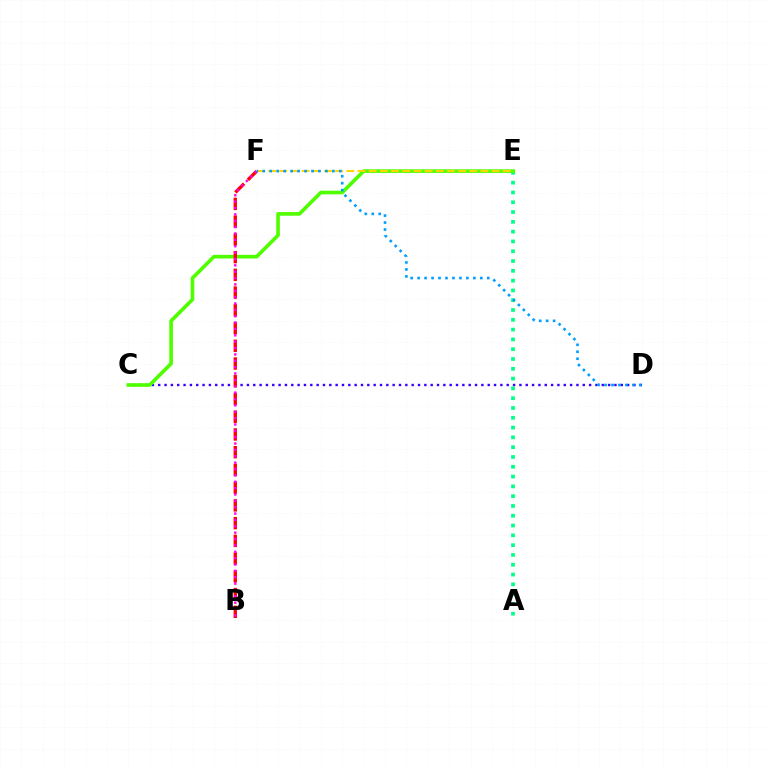{('A', 'E'): [{'color': '#00ff86', 'line_style': 'dotted', 'thickness': 2.66}], ('C', 'D'): [{'color': '#3700ff', 'line_style': 'dotted', 'thickness': 1.72}], ('C', 'E'): [{'color': '#4fff00', 'line_style': 'solid', 'thickness': 2.61}], ('B', 'F'): [{'color': '#ff0000', 'line_style': 'dashed', 'thickness': 2.41}, {'color': '#ff00ed', 'line_style': 'dotted', 'thickness': 1.73}], ('E', 'F'): [{'color': '#ffd500', 'line_style': 'dashed', 'thickness': 1.52}], ('D', 'F'): [{'color': '#009eff', 'line_style': 'dotted', 'thickness': 1.89}]}